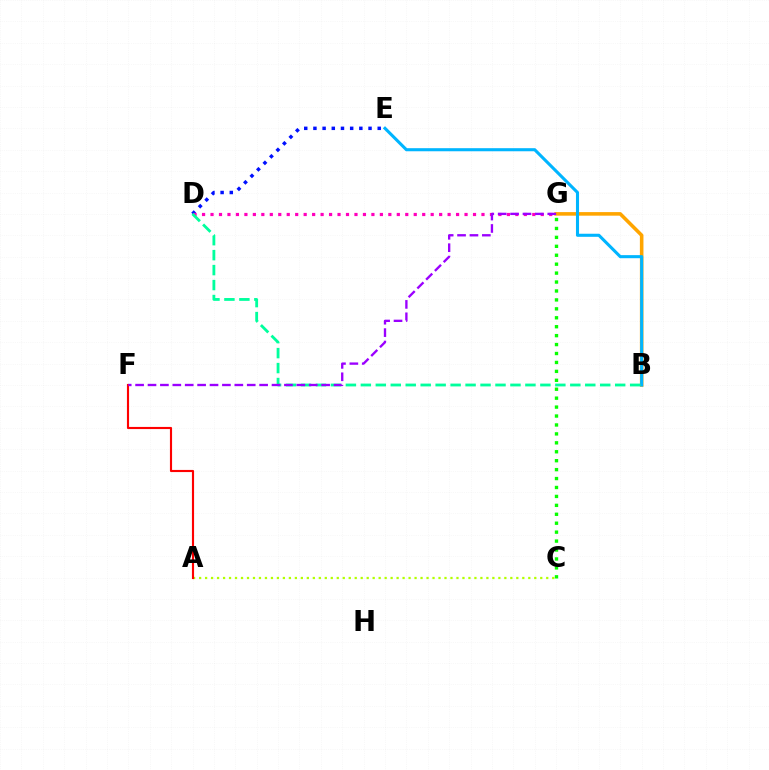{('D', 'E'): [{'color': '#0010ff', 'line_style': 'dotted', 'thickness': 2.5}], ('A', 'C'): [{'color': '#b3ff00', 'line_style': 'dotted', 'thickness': 1.63}], ('C', 'G'): [{'color': '#08ff00', 'line_style': 'dotted', 'thickness': 2.43}], ('A', 'F'): [{'color': '#ff0000', 'line_style': 'solid', 'thickness': 1.54}], ('B', 'G'): [{'color': '#ffa500', 'line_style': 'solid', 'thickness': 2.57}], ('B', 'E'): [{'color': '#00b5ff', 'line_style': 'solid', 'thickness': 2.22}], ('D', 'G'): [{'color': '#ff00bd', 'line_style': 'dotted', 'thickness': 2.3}], ('B', 'D'): [{'color': '#00ff9d', 'line_style': 'dashed', 'thickness': 2.03}], ('F', 'G'): [{'color': '#9b00ff', 'line_style': 'dashed', 'thickness': 1.68}]}